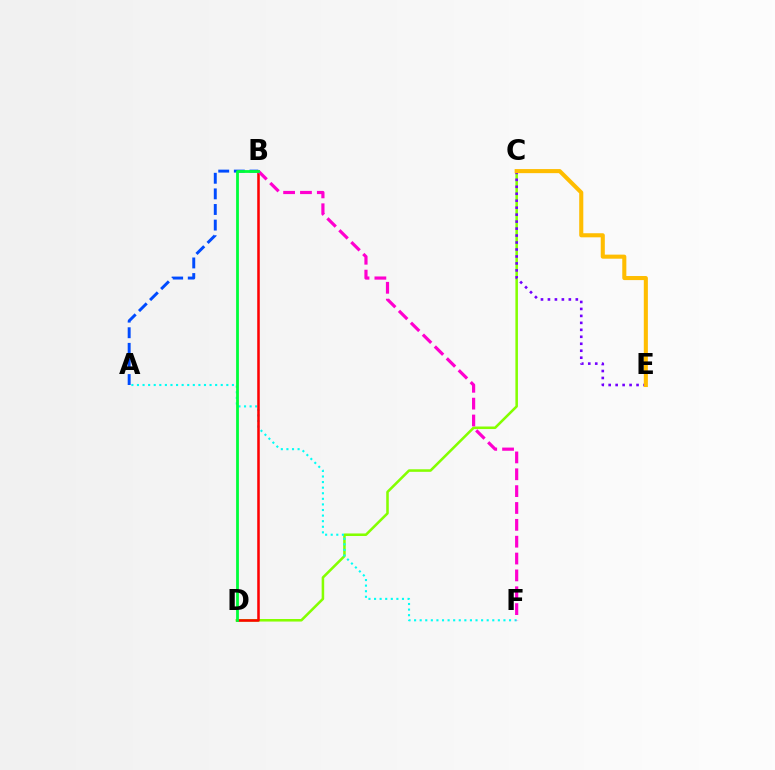{('A', 'B'): [{'color': '#004bff', 'line_style': 'dashed', 'thickness': 2.12}], ('C', 'D'): [{'color': '#84ff00', 'line_style': 'solid', 'thickness': 1.83}], ('A', 'F'): [{'color': '#00fff6', 'line_style': 'dotted', 'thickness': 1.52}], ('B', 'D'): [{'color': '#ff0000', 'line_style': 'solid', 'thickness': 1.83}, {'color': '#00ff39', 'line_style': 'solid', 'thickness': 2.01}], ('C', 'E'): [{'color': '#7200ff', 'line_style': 'dotted', 'thickness': 1.89}, {'color': '#ffbd00', 'line_style': 'solid', 'thickness': 2.93}], ('B', 'F'): [{'color': '#ff00cf', 'line_style': 'dashed', 'thickness': 2.29}]}